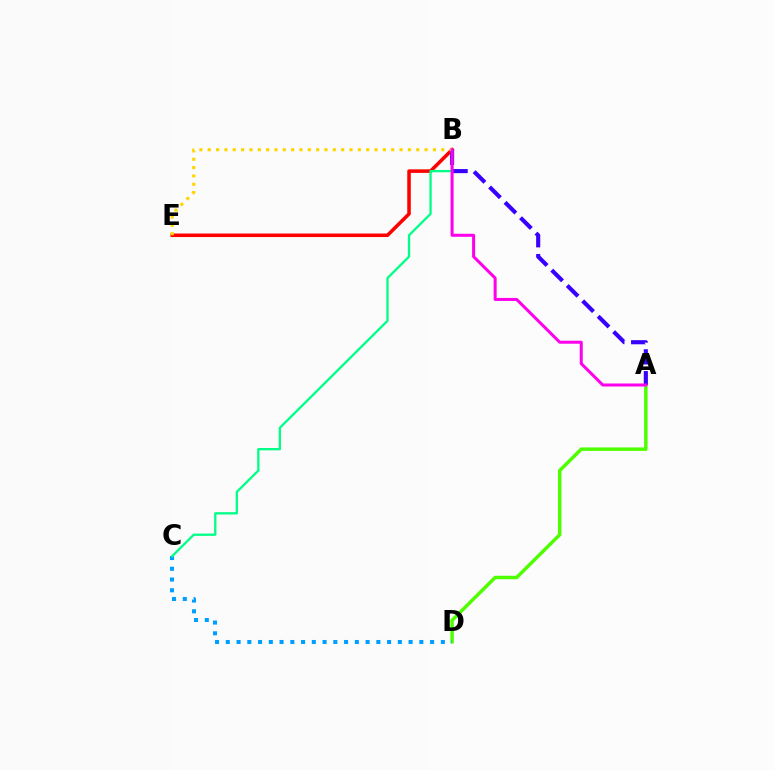{('B', 'E'): [{'color': '#ff0000', 'line_style': 'solid', 'thickness': 2.55}, {'color': '#ffd500', 'line_style': 'dotted', 'thickness': 2.27}], ('A', 'D'): [{'color': '#4fff00', 'line_style': 'solid', 'thickness': 2.51}], ('C', 'D'): [{'color': '#009eff', 'line_style': 'dotted', 'thickness': 2.92}], ('A', 'B'): [{'color': '#3700ff', 'line_style': 'dashed', 'thickness': 2.96}, {'color': '#ff00ed', 'line_style': 'solid', 'thickness': 2.17}], ('B', 'C'): [{'color': '#00ff86', 'line_style': 'solid', 'thickness': 1.66}]}